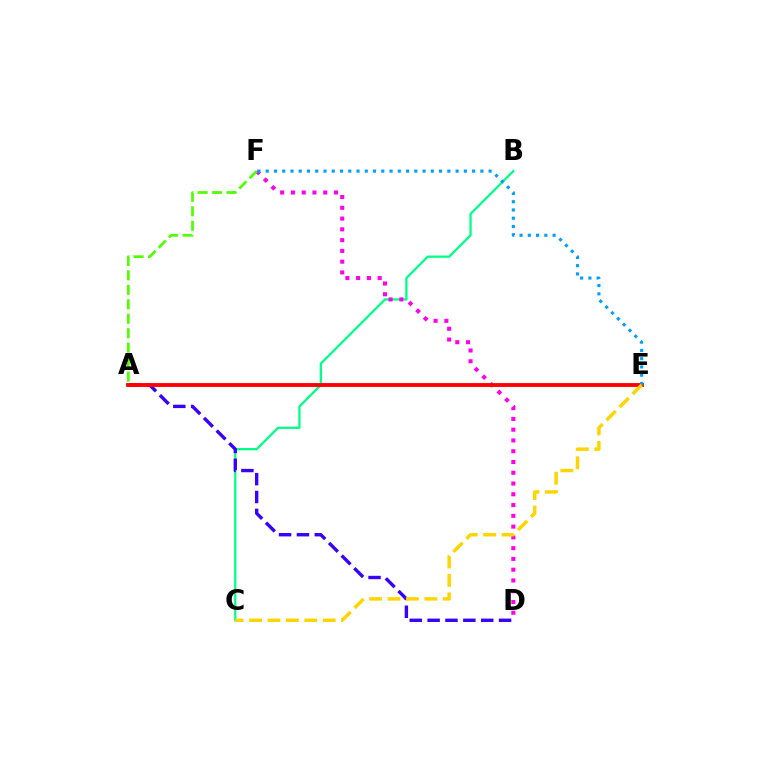{('B', 'C'): [{'color': '#00ff86', 'line_style': 'solid', 'thickness': 1.64}], ('D', 'F'): [{'color': '#ff00ed', 'line_style': 'dotted', 'thickness': 2.93}], ('A', 'F'): [{'color': '#4fff00', 'line_style': 'dashed', 'thickness': 1.96}], ('A', 'D'): [{'color': '#3700ff', 'line_style': 'dashed', 'thickness': 2.43}], ('A', 'E'): [{'color': '#ff0000', 'line_style': 'solid', 'thickness': 2.76}], ('E', 'F'): [{'color': '#009eff', 'line_style': 'dotted', 'thickness': 2.24}], ('C', 'E'): [{'color': '#ffd500', 'line_style': 'dashed', 'thickness': 2.5}]}